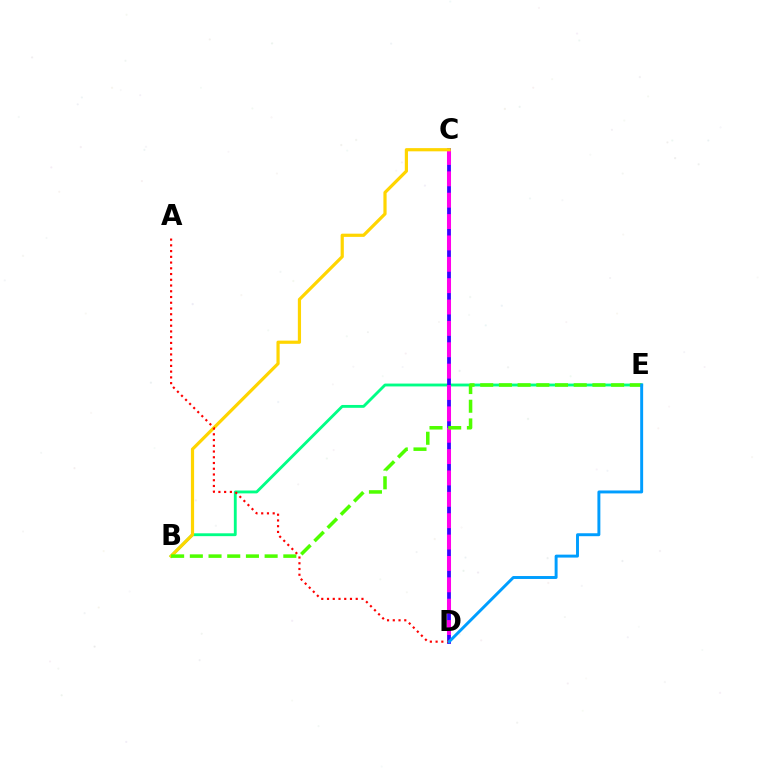{('B', 'E'): [{'color': '#00ff86', 'line_style': 'solid', 'thickness': 2.05}, {'color': '#4fff00', 'line_style': 'dashed', 'thickness': 2.54}], ('C', 'D'): [{'color': '#3700ff', 'line_style': 'solid', 'thickness': 2.72}, {'color': '#ff00ed', 'line_style': 'dashed', 'thickness': 2.9}], ('B', 'C'): [{'color': '#ffd500', 'line_style': 'solid', 'thickness': 2.3}], ('A', 'D'): [{'color': '#ff0000', 'line_style': 'dotted', 'thickness': 1.56}], ('D', 'E'): [{'color': '#009eff', 'line_style': 'solid', 'thickness': 2.12}]}